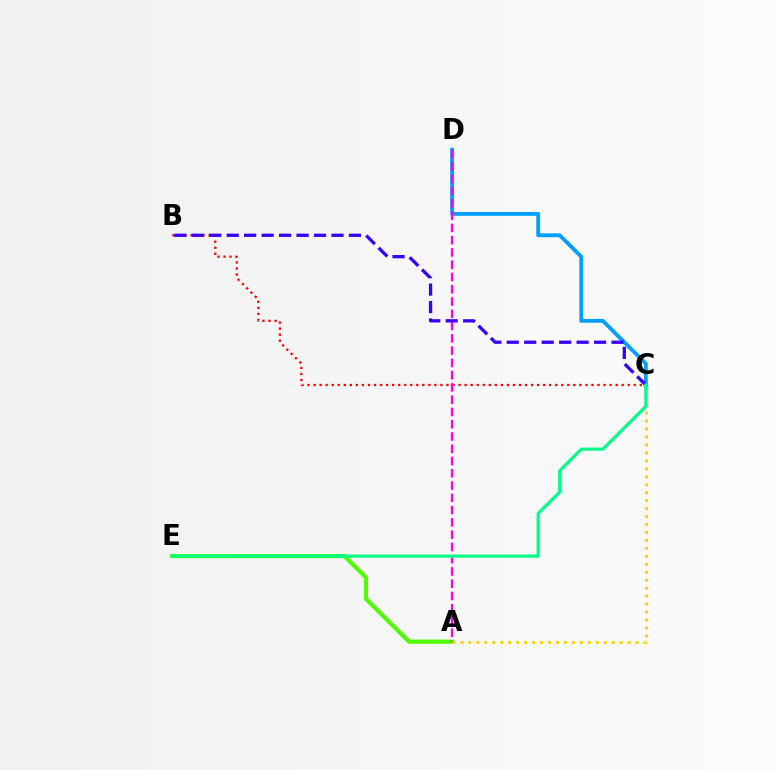{('A', 'E'): [{'color': '#4fff00', 'line_style': 'solid', 'thickness': 2.99}], ('B', 'C'): [{'color': '#ff0000', 'line_style': 'dotted', 'thickness': 1.64}, {'color': '#3700ff', 'line_style': 'dashed', 'thickness': 2.37}], ('C', 'D'): [{'color': '#009eff', 'line_style': 'solid', 'thickness': 2.76}], ('A', 'D'): [{'color': '#ff00ed', 'line_style': 'dashed', 'thickness': 1.67}], ('A', 'C'): [{'color': '#ffd500', 'line_style': 'dotted', 'thickness': 2.16}], ('C', 'E'): [{'color': '#00ff86', 'line_style': 'solid', 'thickness': 2.28}]}